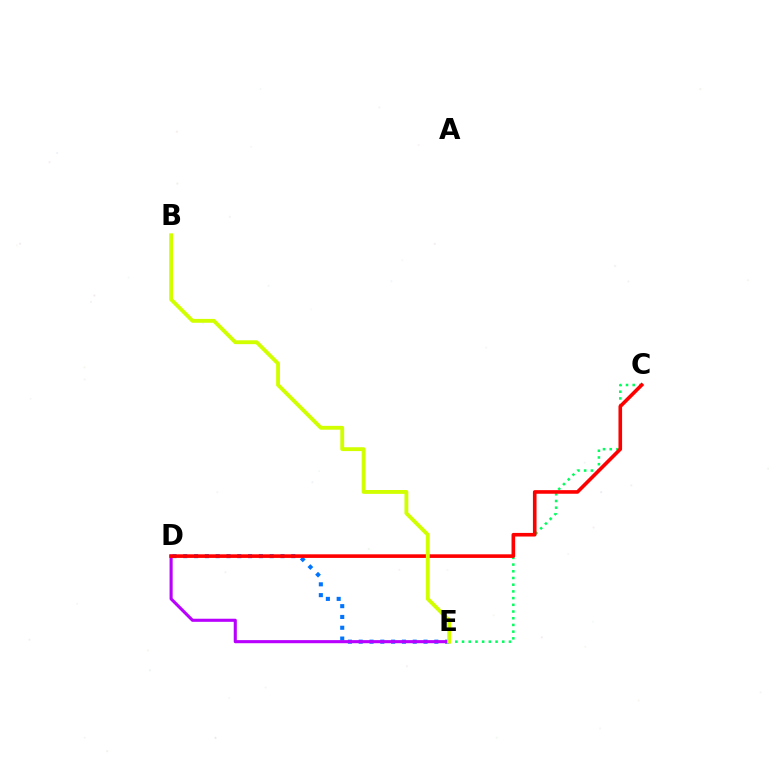{('D', 'E'): [{'color': '#0074ff', 'line_style': 'dotted', 'thickness': 2.93}, {'color': '#b900ff', 'line_style': 'solid', 'thickness': 2.23}], ('C', 'E'): [{'color': '#00ff5c', 'line_style': 'dotted', 'thickness': 1.82}], ('C', 'D'): [{'color': '#ff0000', 'line_style': 'solid', 'thickness': 2.6}], ('B', 'E'): [{'color': '#d1ff00', 'line_style': 'solid', 'thickness': 2.78}]}